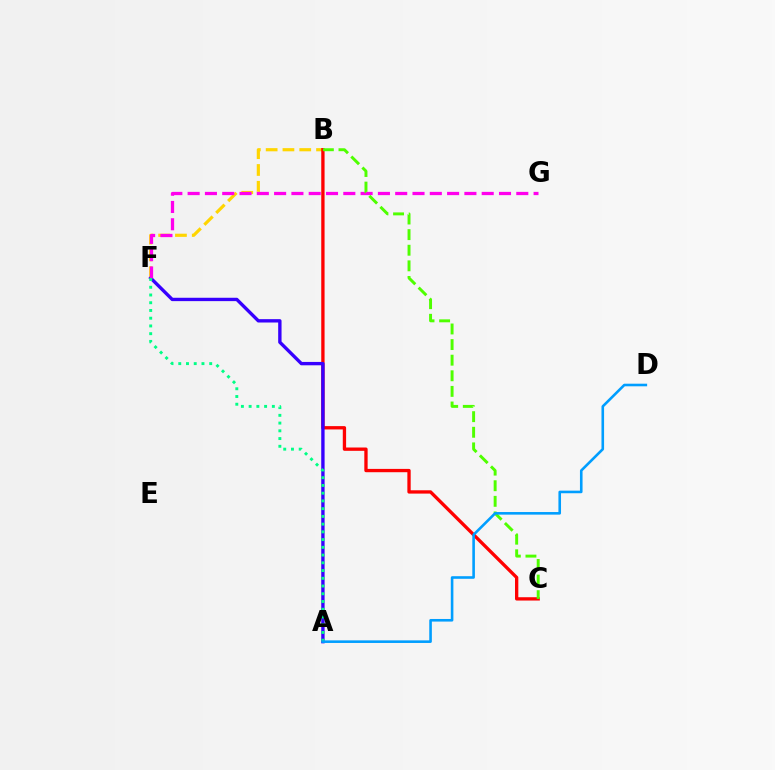{('B', 'F'): [{'color': '#ffd500', 'line_style': 'dashed', 'thickness': 2.28}], ('B', 'C'): [{'color': '#ff0000', 'line_style': 'solid', 'thickness': 2.39}, {'color': '#4fff00', 'line_style': 'dashed', 'thickness': 2.12}], ('A', 'F'): [{'color': '#3700ff', 'line_style': 'solid', 'thickness': 2.42}, {'color': '#00ff86', 'line_style': 'dotted', 'thickness': 2.1}], ('F', 'G'): [{'color': '#ff00ed', 'line_style': 'dashed', 'thickness': 2.35}], ('A', 'D'): [{'color': '#009eff', 'line_style': 'solid', 'thickness': 1.87}]}